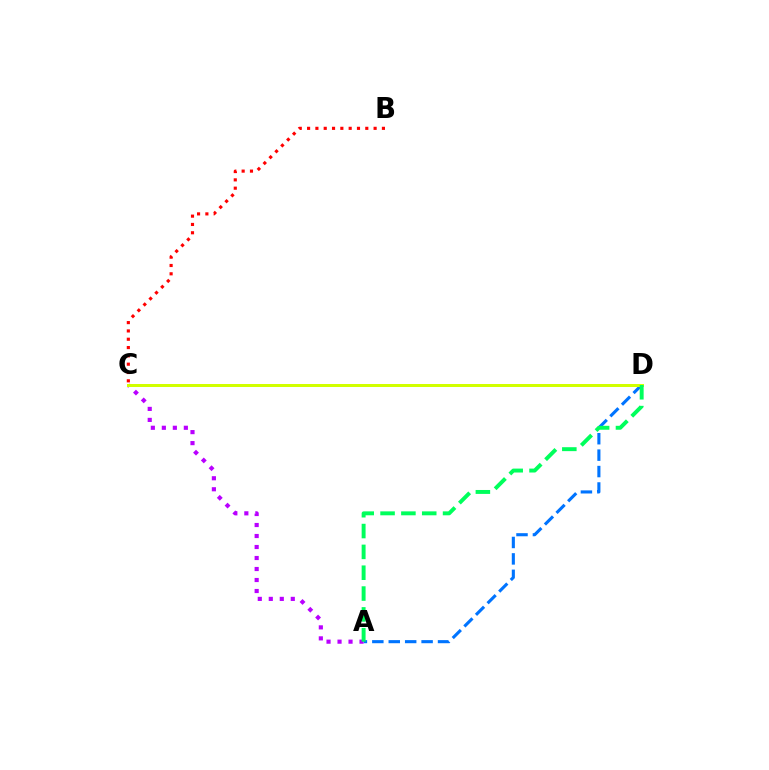{('A', 'D'): [{'color': '#0074ff', 'line_style': 'dashed', 'thickness': 2.23}, {'color': '#00ff5c', 'line_style': 'dashed', 'thickness': 2.83}], ('A', 'C'): [{'color': '#b900ff', 'line_style': 'dotted', 'thickness': 2.99}], ('B', 'C'): [{'color': '#ff0000', 'line_style': 'dotted', 'thickness': 2.26}], ('C', 'D'): [{'color': '#d1ff00', 'line_style': 'solid', 'thickness': 2.16}]}